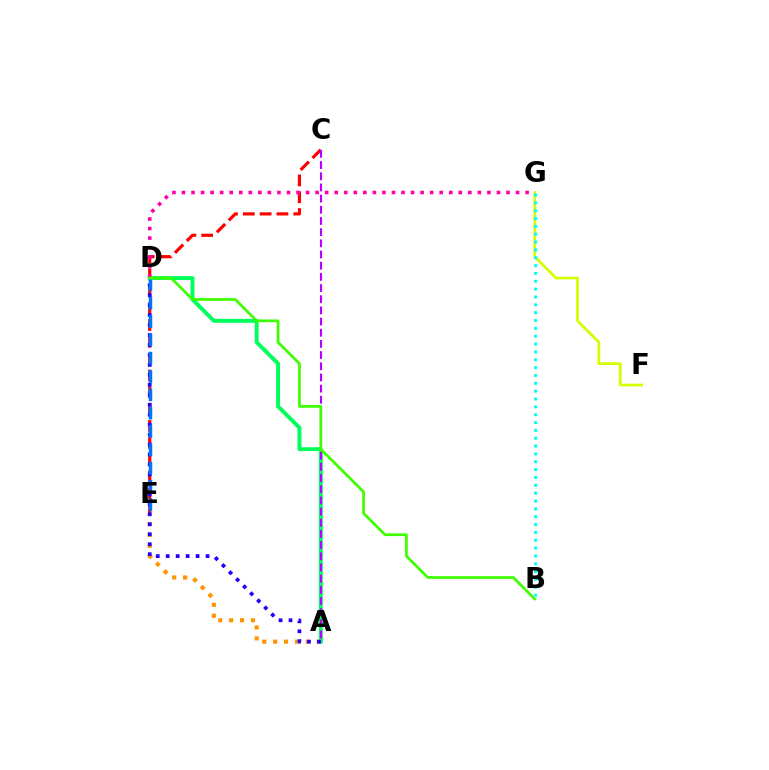{('A', 'E'): [{'color': '#ff9400', 'line_style': 'dotted', 'thickness': 2.96}], ('C', 'E'): [{'color': '#ff0000', 'line_style': 'dashed', 'thickness': 2.29}], ('A', 'D'): [{'color': '#00ff5c', 'line_style': 'solid', 'thickness': 2.82}, {'color': '#2500ff', 'line_style': 'dotted', 'thickness': 2.71}], ('D', 'G'): [{'color': '#ff00ac', 'line_style': 'dotted', 'thickness': 2.59}], ('A', 'C'): [{'color': '#b900ff', 'line_style': 'dashed', 'thickness': 1.52}], ('F', 'G'): [{'color': '#d1ff00', 'line_style': 'solid', 'thickness': 1.96}], ('B', 'G'): [{'color': '#00fff6', 'line_style': 'dotted', 'thickness': 2.13}], ('D', 'E'): [{'color': '#0074ff', 'line_style': 'dashed', 'thickness': 2.49}], ('B', 'D'): [{'color': '#3dff00', 'line_style': 'solid', 'thickness': 1.97}]}